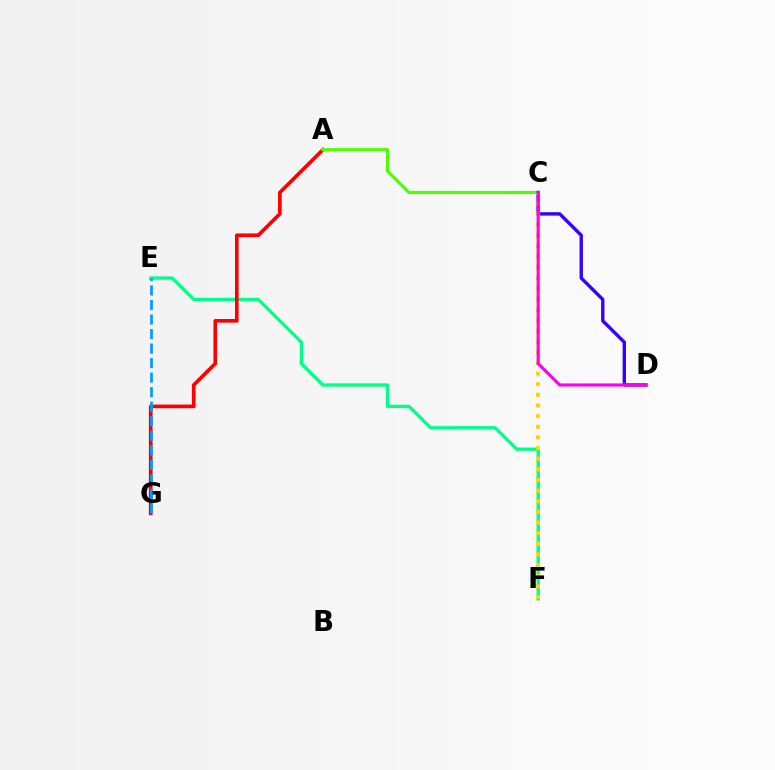{('E', 'F'): [{'color': '#00ff86', 'line_style': 'solid', 'thickness': 2.38}], ('A', 'G'): [{'color': '#ff0000', 'line_style': 'solid', 'thickness': 2.64}], ('A', 'C'): [{'color': '#4fff00', 'line_style': 'solid', 'thickness': 2.26}], ('C', 'D'): [{'color': '#3700ff', 'line_style': 'solid', 'thickness': 2.43}, {'color': '#ff00ed', 'line_style': 'solid', 'thickness': 2.26}], ('C', 'F'): [{'color': '#ffd500', 'line_style': 'dotted', 'thickness': 2.89}], ('E', 'G'): [{'color': '#009eff', 'line_style': 'dashed', 'thickness': 1.97}]}